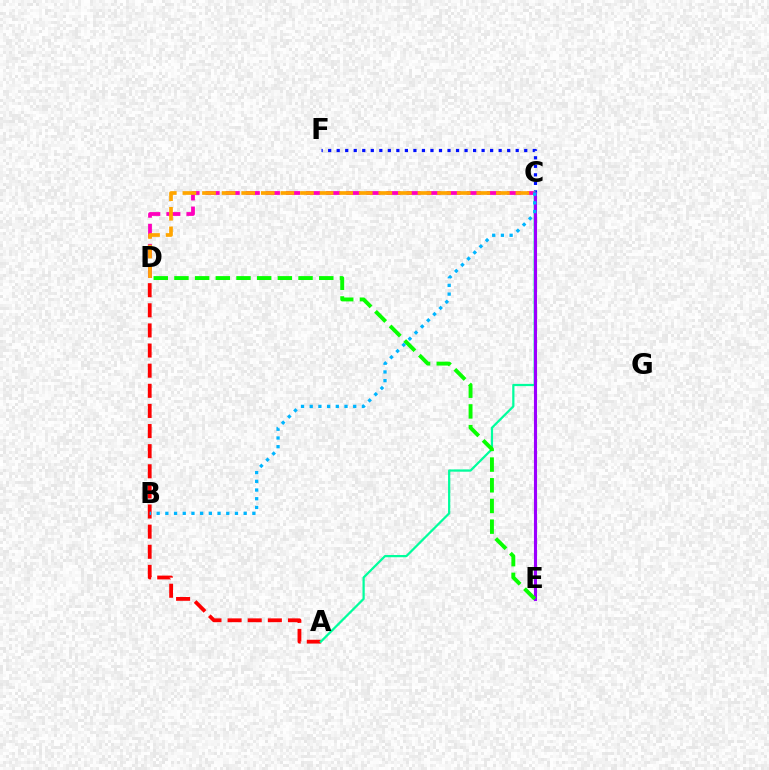{('C', 'F'): [{'color': '#0010ff', 'line_style': 'dotted', 'thickness': 2.32}], ('A', 'D'): [{'color': '#ff0000', 'line_style': 'dashed', 'thickness': 2.73}], ('C', 'D'): [{'color': '#ff00bd', 'line_style': 'dashed', 'thickness': 2.73}, {'color': '#ffa500', 'line_style': 'dashed', 'thickness': 2.66}], ('C', 'E'): [{'color': '#b3ff00', 'line_style': 'solid', 'thickness': 2.16}, {'color': '#9b00ff', 'line_style': 'solid', 'thickness': 2.24}], ('A', 'C'): [{'color': '#00ff9d', 'line_style': 'solid', 'thickness': 1.6}], ('D', 'E'): [{'color': '#08ff00', 'line_style': 'dashed', 'thickness': 2.81}], ('B', 'C'): [{'color': '#00b5ff', 'line_style': 'dotted', 'thickness': 2.36}]}